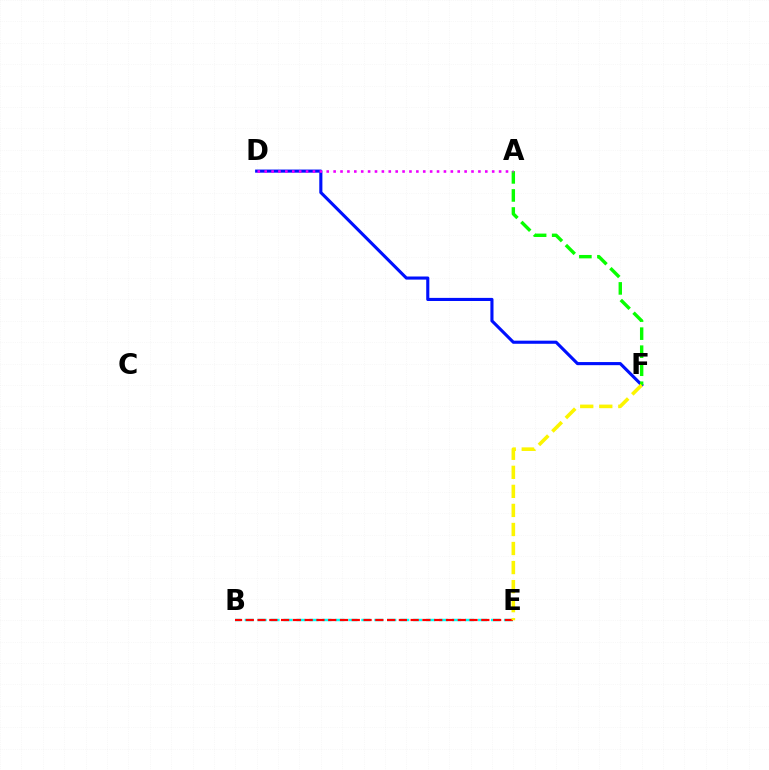{('B', 'E'): [{'color': '#00fff6', 'line_style': 'dashed', 'thickness': 1.76}, {'color': '#ff0000', 'line_style': 'dashed', 'thickness': 1.6}], ('D', 'F'): [{'color': '#0010ff', 'line_style': 'solid', 'thickness': 2.24}], ('A', 'F'): [{'color': '#08ff00', 'line_style': 'dashed', 'thickness': 2.45}], ('E', 'F'): [{'color': '#fcf500', 'line_style': 'dashed', 'thickness': 2.59}], ('A', 'D'): [{'color': '#ee00ff', 'line_style': 'dotted', 'thickness': 1.87}]}